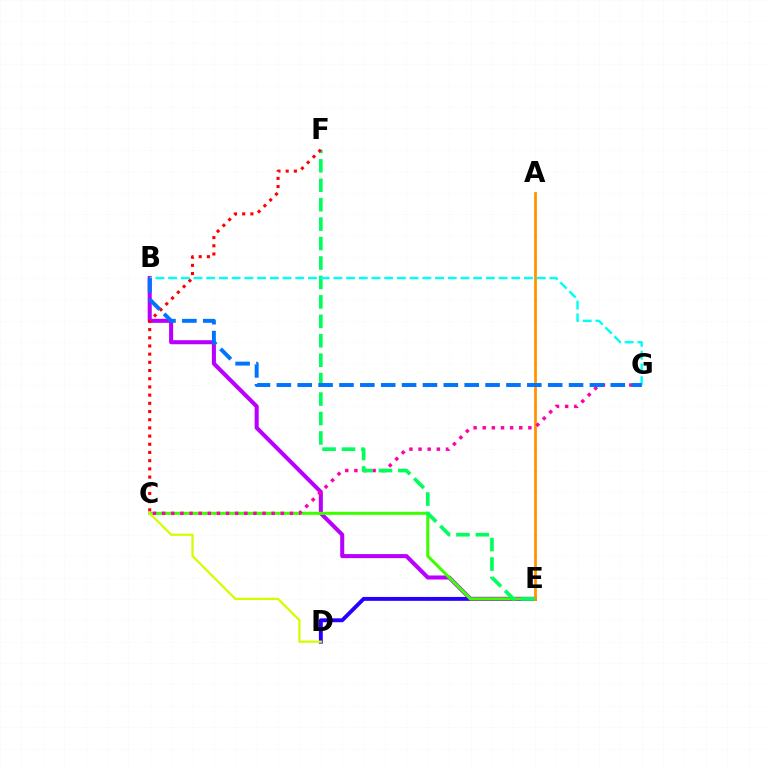{('D', 'E'): [{'color': '#2500ff', 'line_style': 'solid', 'thickness': 2.8}], ('B', 'E'): [{'color': '#b900ff', 'line_style': 'solid', 'thickness': 2.92}], ('C', 'E'): [{'color': '#3dff00', 'line_style': 'solid', 'thickness': 2.2}], ('A', 'E'): [{'color': '#ff9400', 'line_style': 'solid', 'thickness': 2.01}], ('C', 'G'): [{'color': '#ff00ac', 'line_style': 'dotted', 'thickness': 2.48}], ('C', 'D'): [{'color': '#d1ff00', 'line_style': 'solid', 'thickness': 1.62}], ('E', 'F'): [{'color': '#00ff5c', 'line_style': 'dashed', 'thickness': 2.64}], ('B', 'G'): [{'color': '#00fff6', 'line_style': 'dashed', 'thickness': 1.73}, {'color': '#0074ff', 'line_style': 'dashed', 'thickness': 2.84}], ('C', 'F'): [{'color': '#ff0000', 'line_style': 'dotted', 'thickness': 2.23}]}